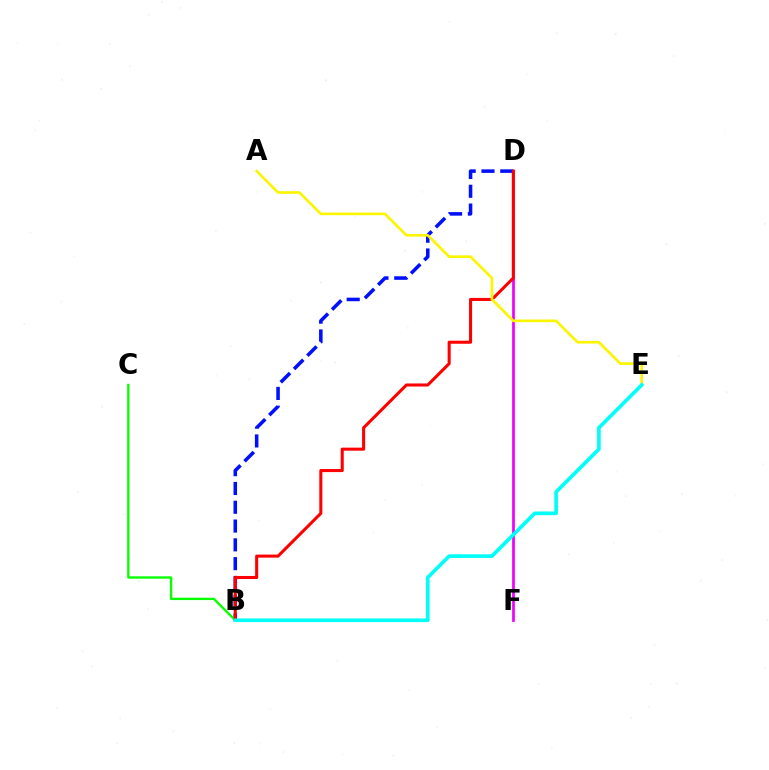{('D', 'F'): [{'color': '#ee00ff', 'line_style': 'solid', 'thickness': 1.96}], ('B', 'D'): [{'color': '#0010ff', 'line_style': 'dashed', 'thickness': 2.55}, {'color': '#ff0000', 'line_style': 'solid', 'thickness': 2.2}], ('B', 'C'): [{'color': '#08ff00', 'line_style': 'solid', 'thickness': 1.7}], ('A', 'E'): [{'color': '#fcf500', 'line_style': 'solid', 'thickness': 1.91}], ('B', 'E'): [{'color': '#00fff6', 'line_style': 'solid', 'thickness': 2.64}]}